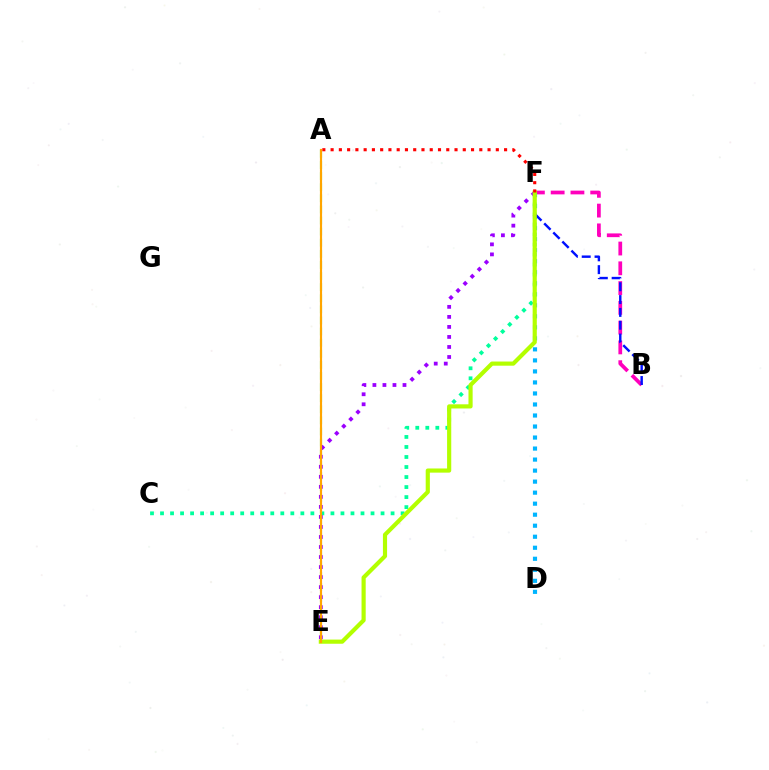{('B', 'F'): [{'color': '#ff00bd', 'line_style': 'dashed', 'thickness': 2.69}, {'color': '#0010ff', 'line_style': 'dashed', 'thickness': 1.74}], ('D', 'F'): [{'color': '#00b5ff', 'line_style': 'dotted', 'thickness': 2.99}], ('C', 'F'): [{'color': '#00ff9d', 'line_style': 'dotted', 'thickness': 2.72}], ('A', 'E'): [{'color': '#08ff00', 'line_style': 'dashed', 'thickness': 1.51}, {'color': '#ffa500', 'line_style': 'solid', 'thickness': 1.55}], ('E', 'F'): [{'color': '#9b00ff', 'line_style': 'dotted', 'thickness': 2.72}, {'color': '#b3ff00', 'line_style': 'solid', 'thickness': 2.99}], ('A', 'F'): [{'color': '#ff0000', 'line_style': 'dotted', 'thickness': 2.24}]}